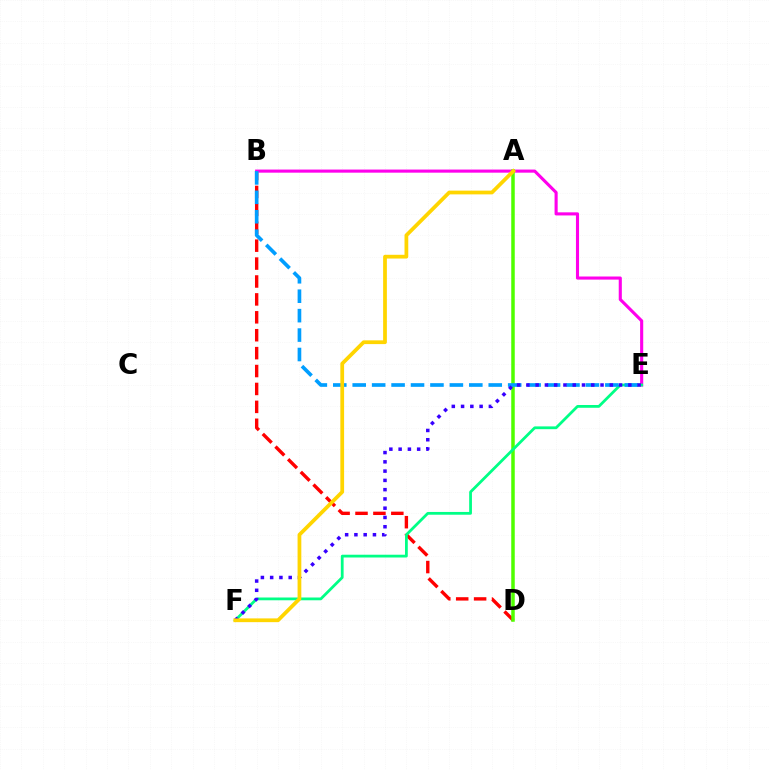{('B', 'D'): [{'color': '#ff0000', 'line_style': 'dashed', 'thickness': 2.43}], ('B', 'E'): [{'color': '#ff00ed', 'line_style': 'solid', 'thickness': 2.24}, {'color': '#009eff', 'line_style': 'dashed', 'thickness': 2.64}], ('A', 'D'): [{'color': '#4fff00', 'line_style': 'solid', 'thickness': 2.52}], ('E', 'F'): [{'color': '#00ff86', 'line_style': 'solid', 'thickness': 2.0}, {'color': '#3700ff', 'line_style': 'dotted', 'thickness': 2.52}], ('A', 'F'): [{'color': '#ffd500', 'line_style': 'solid', 'thickness': 2.7}]}